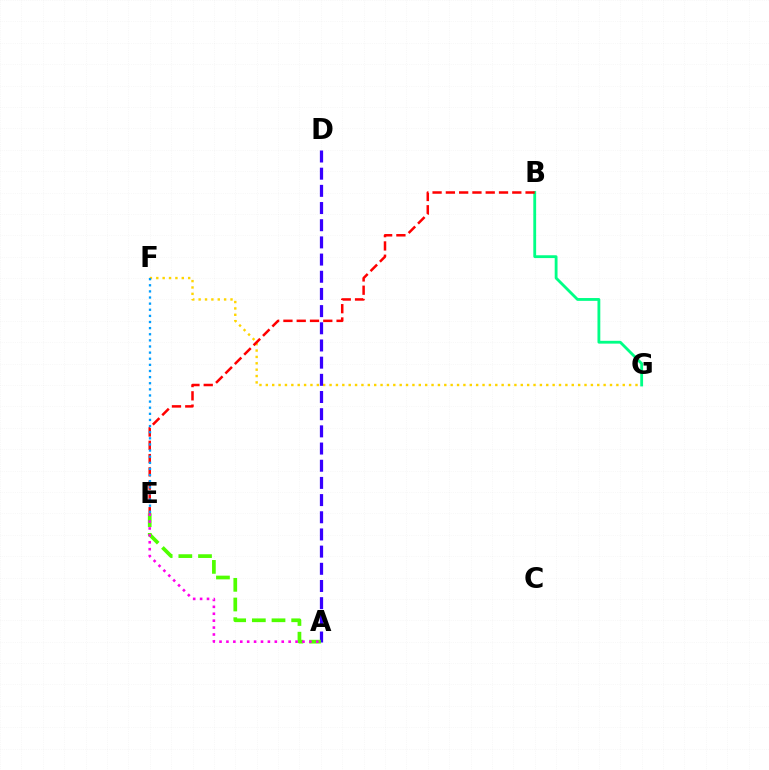{('F', 'G'): [{'color': '#ffd500', 'line_style': 'dotted', 'thickness': 1.73}], ('A', 'D'): [{'color': '#3700ff', 'line_style': 'dashed', 'thickness': 2.33}], ('A', 'E'): [{'color': '#4fff00', 'line_style': 'dashed', 'thickness': 2.67}, {'color': '#ff00ed', 'line_style': 'dotted', 'thickness': 1.88}], ('B', 'G'): [{'color': '#00ff86', 'line_style': 'solid', 'thickness': 2.03}], ('B', 'E'): [{'color': '#ff0000', 'line_style': 'dashed', 'thickness': 1.8}], ('E', 'F'): [{'color': '#009eff', 'line_style': 'dotted', 'thickness': 1.66}]}